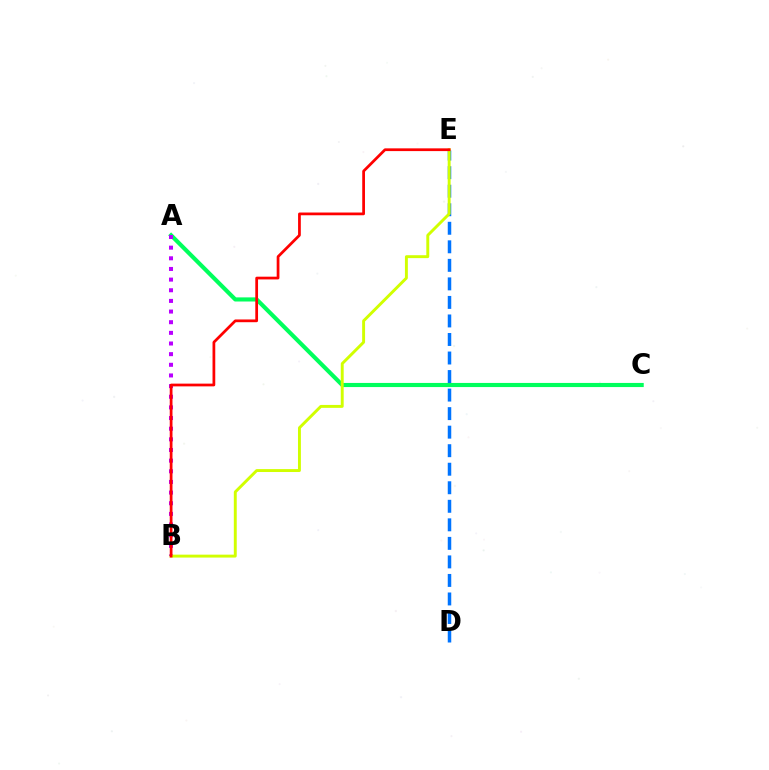{('A', 'C'): [{'color': '#00ff5c', 'line_style': 'solid', 'thickness': 2.97}], ('A', 'B'): [{'color': '#b900ff', 'line_style': 'dotted', 'thickness': 2.89}], ('D', 'E'): [{'color': '#0074ff', 'line_style': 'dashed', 'thickness': 2.52}], ('B', 'E'): [{'color': '#d1ff00', 'line_style': 'solid', 'thickness': 2.1}, {'color': '#ff0000', 'line_style': 'solid', 'thickness': 1.97}]}